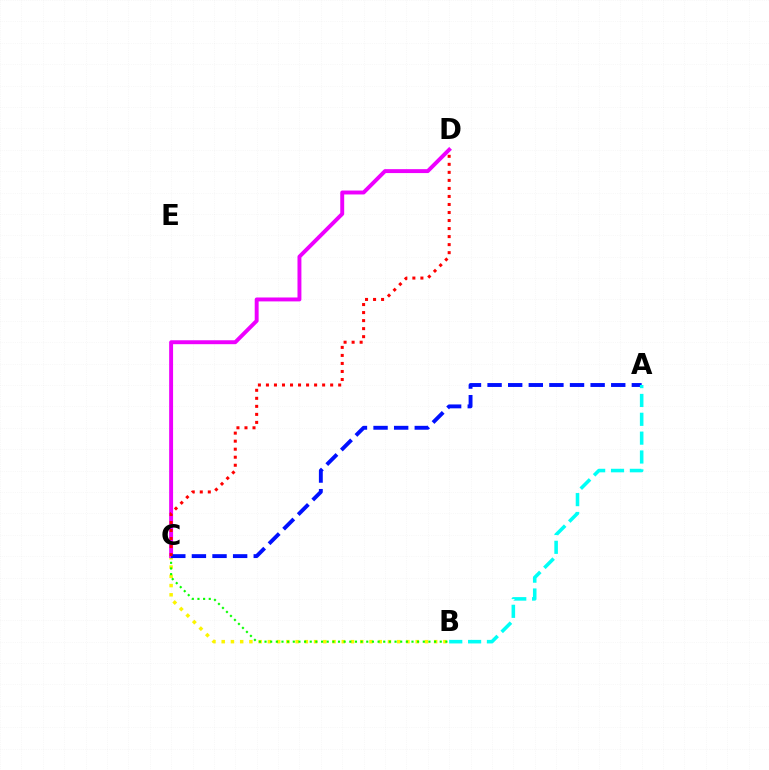{('B', 'C'): [{'color': '#fcf500', 'line_style': 'dotted', 'thickness': 2.51}, {'color': '#08ff00', 'line_style': 'dotted', 'thickness': 1.54}], ('C', 'D'): [{'color': '#ee00ff', 'line_style': 'solid', 'thickness': 2.82}, {'color': '#ff0000', 'line_style': 'dotted', 'thickness': 2.18}], ('A', 'C'): [{'color': '#0010ff', 'line_style': 'dashed', 'thickness': 2.8}], ('A', 'B'): [{'color': '#00fff6', 'line_style': 'dashed', 'thickness': 2.56}]}